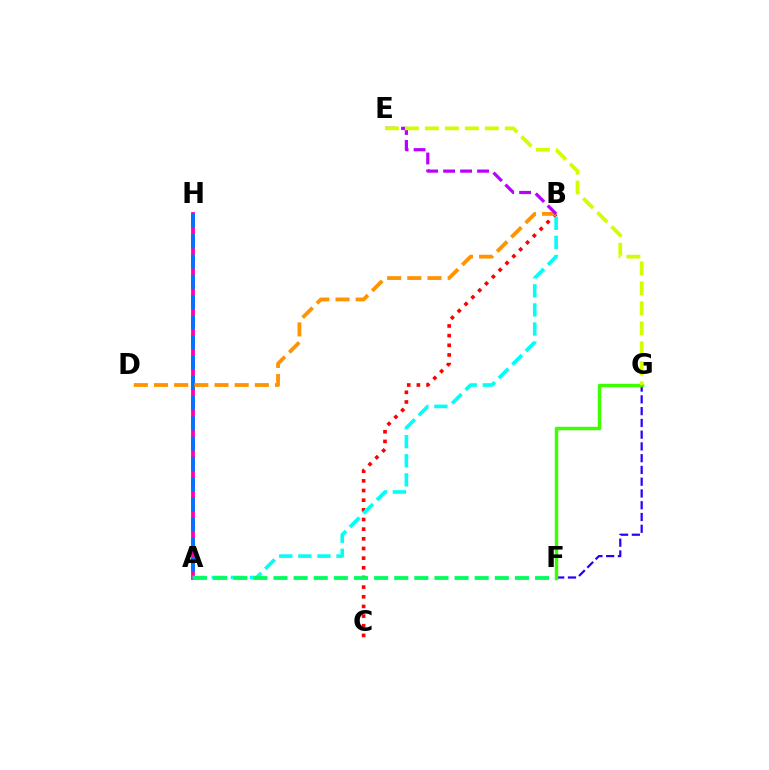{('B', 'C'): [{'color': '#ff0000', 'line_style': 'dotted', 'thickness': 2.62}], ('A', 'H'): [{'color': '#ff00ac', 'line_style': 'solid', 'thickness': 2.74}, {'color': '#0074ff', 'line_style': 'dashed', 'thickness': 2.75}], ('B', 'D'): [{'color': '#ff9400', 'line_style': 'dashed', 'thickness': 2.74}], ('A', 'B'): [{'color': '#00fff6', 'line_style': 'dashed', 'thickness': 2.59}], ('A', 'F'): [{'color': '#00ff5c', 'line_style': 'dashed', 'thickness': 2.73}], ('F', 'G'): [{'color': '#2500ff', 'line_style': 'dashed', 'thickness': 1.6}, {'color': '#3dff00', 'line_style': 'solid', 'thickness': 2.49}], ('B', 'E'): [{'color': '#b900ff', 'line_style': 'dashed', 'thickness': 2.31}], ('E', 'G'): [{'color': '#d1ff00', 'line_style': 'dashed', 'thickness': 2.71}]}